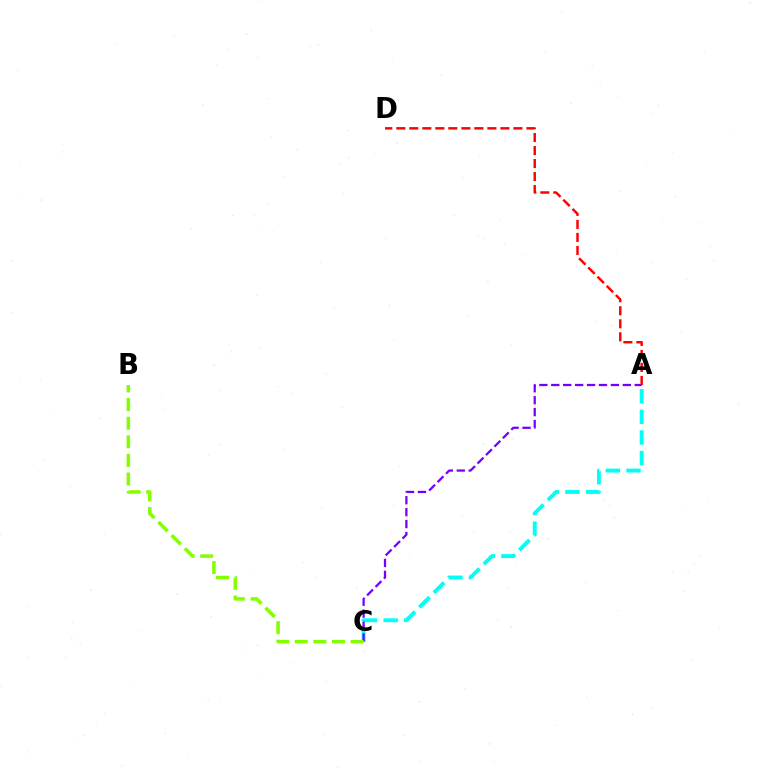{('A', 'D'): [{'color': '#ff0000', 'line_style': 'dashed', 'thickness': 1.77}], ('A', 'C'): [{'color': '#00fff6', 'line_style': 'dashed', 'thickness': 2.8}, {'color': '#7200ff', 'line_style': 'dashed', 'thickness': 1.62}], ('B', 'C'): [{'color': '#84ff00', 'line_style': 'dashed', 'thickness': 2.53}]}